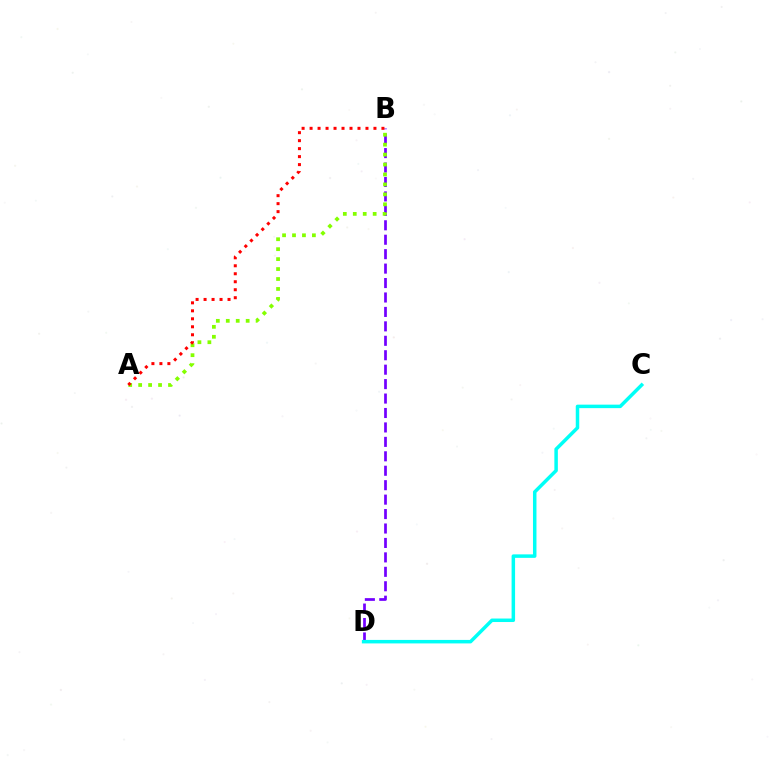{('B', 'D'): [{'color': '#7200ff', 'line_style': 'dashed', 'thickness': 1.96}], ('A', 'B'): [{'color': '#84ff00', 'line_style': 'dotted', 'thickness': 2.7}, {'color': '#ff0000', 'line_style': 'dotted', 'thickness': 2.17}], ('C', 'D'): [{'color': '#00fff6', 'line_style': 'solid', 'thickness': 2.51}]}